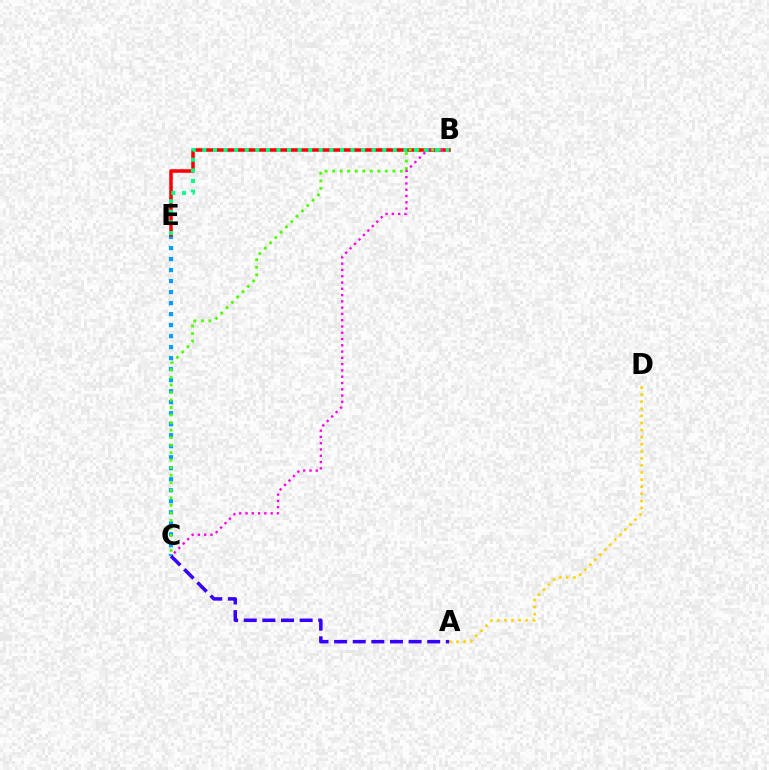{('C', 'E'): [{'color': '#009eff', 'line_style': 'dotted', 'thickness': 2.99}], ('A', 'D'): [{'color': '#ffd500', 'line_style': 'dotted', 'thickness': 1.93}], ('B', 'E'): [{'color': '#ff0000', 'line_style': 'solid', 'thickness': 2.53}, {'color': '#00ff86', 'line_style': 'dotted', 'thickness': 2.87}], ('B', 'C'): [{'color': '#4fff00', 'line_style': 'dotted', 'thickness': 2.05}, {'color': '#ff00ed', 'line_style': 'dotted', 'thickness': 1.71}], ('A', 'C'): [{'color': '#3700ff', 'line_style': 'dashed', 'thickness': 2.53}]}